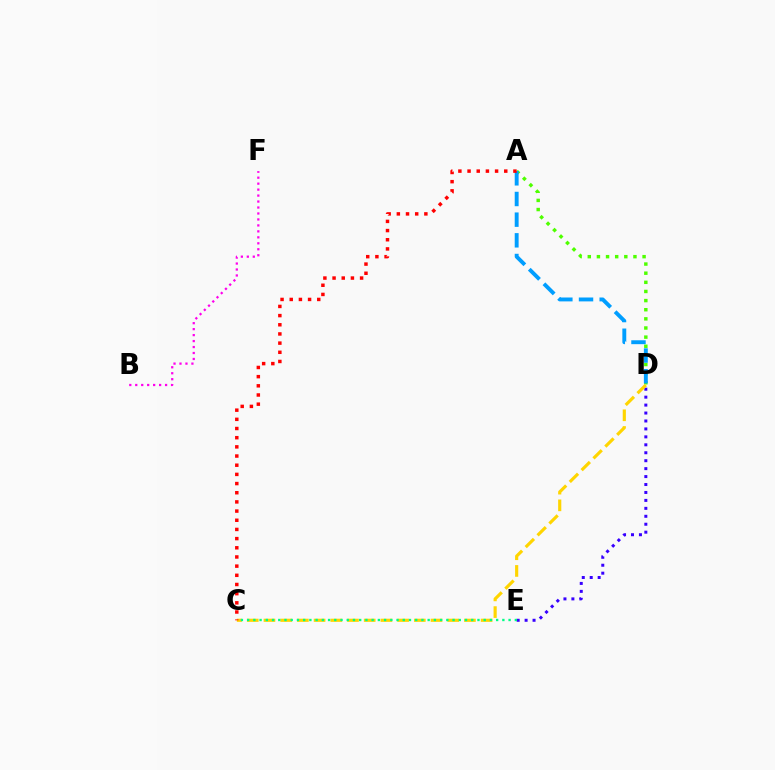{('A', 'D'): [{'color': '#4fff00', 'line_style': 'dotted', 'thickness': 2.48}, {'color': '#009eff', 'line_style': 'dashed', 'thickness': 2.81}], ('D', 'E'): [{'color': '#3700ff', 'line_style': 'dotted', 'thickness': 2.16}], ('B', 'F'): [{'color': '#ff00ed', 'line_style': 'dotted', 'thickness': 1.62}], ('C', 'D'): [{'color': '#ffd500', 'line_style': 'dashed', 'thickness': 2.27}], ('A', 'C'): [{'color': '#ff0000', 'line_style': 'dotted', 'thickness': 2.49}], ('C', 'E'): [{'color': '#00ff86', 'line_style': 'dotted', 'thickness': 1.69}]}